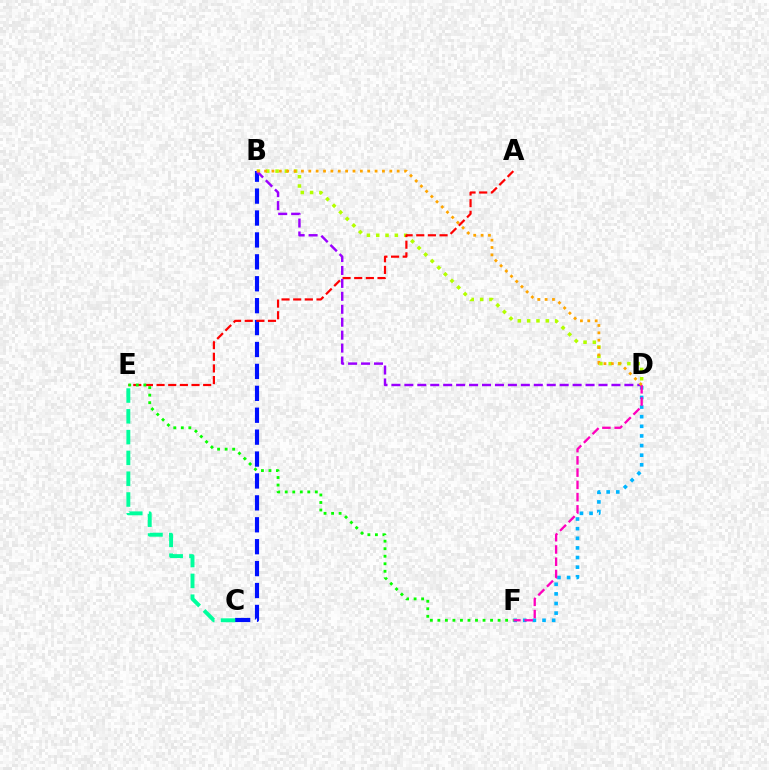{('D', 'F'): [{'color': '#00b5ff', 'line_style': 'dotted', 'thickness': 2.61}, {'color': '#ff00bd', 'line_style': 'dashed', 'thickness': 1.66}], ('B', 'D'): [{'color': '#b3ff00', 'line_style': 'dotted', 'thickness': 2.53}, {'color': '#9b00ff', 'line_style': 'dashed', 'thickness': 1.76}, {'color': '#ffa500', 'line_style': 'dotted', 'thickness': 2.0}], ('B', 'C'): [{'color': '#0010ff', 'line_style': 'dashed', 'thickness': 2.98}], ('C', 'E'): [{'color': '#00ff9d', 'line_style': 'dashed', 'thickness': 2.82}], ('A', 'E'): [{'color': '#ff0000', 'line_style': 'dashed', 'thickness': 1.58}], ('E', 'F'): [{'color': '#08ff00', 'line_style': 'dotted', 'thickness': 2.05}]}